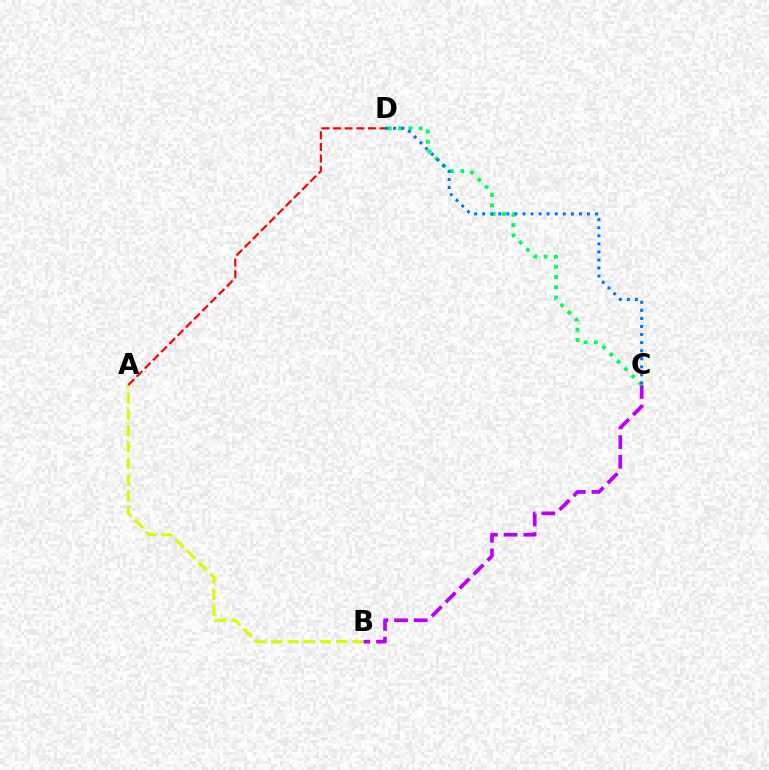{('A', 'B'): [{'color': '#d1ff00', 'line_style': 'dashed', 'thickness': 2.21}], ('B', 'C'): [{'color': '#b900ff', 'line_style': 'dashed', 'thickness': 2.68}], ('C', 'D'): [{'color': '#00ff5c', 'line_style': 'dotted', 'thickness': 2.79}, {'color': '#0074ff', 'line_style': 'dotted', 'thickness': 2.19}], ('A', 'D'): [{'color': '#ff0000', 'line_style': 'dashed', 'thickness': 1.58}]}